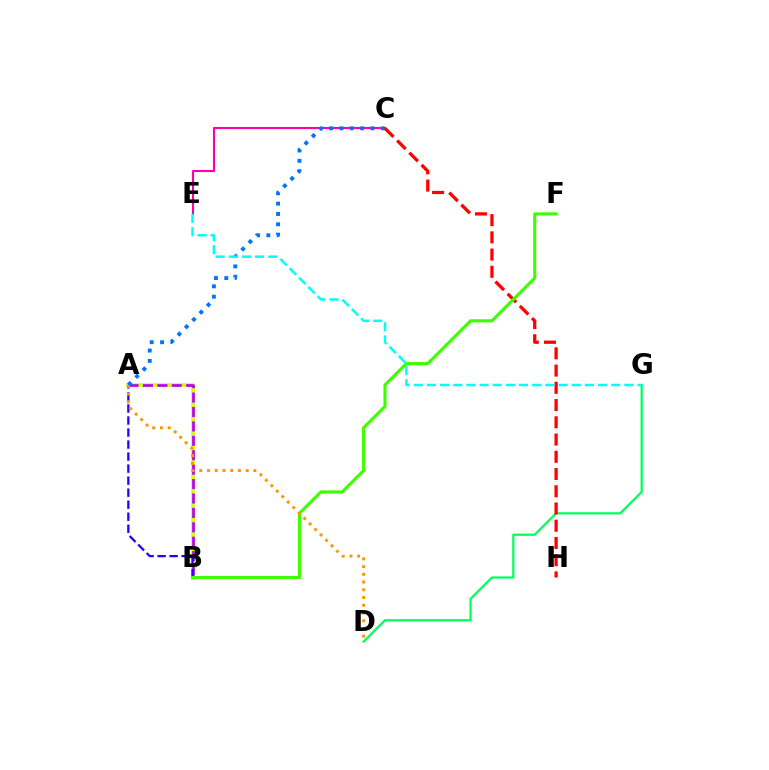{('A', 'B'): [{'color': '#d1ff00', 'line_style': 'solid', 'thickness': 2.6}, {'color': '#b900ff', 'line_style': 'dashed', 'thickness': 1.96}, {'color': '#2500ff', 'line_style': 'dashed', 'thickness': 1.63}], ('C', 'E'): [{'color': '#ff00ac', 'line_style': 'solid', 'thickness': 1.51}], ('A', 'C'): [{'color': '#0074ff', 'line_style': 'dotted', 'thickness': 2.81}], ('D', 'G'): [{'color': '#00ff5c', 'line_style': 'solid', 'thickness': 1.61}], ('C', 'H'): [{'color': '#ff0000', 'line_style': 'dashed', 'thickness': 2.34}], ('B', 'F'): [{'color': '#3dff00', 'line_style': 'solid', 'thickness': 2.24}], ('A', 'D'): [{'color': '#ff9400', 'line_style': 'dotted', 'thickness': 2.1}], ('E', 'G'): [{'color': '#00fff6', 'line_style': 'dashed', 'thickness': 1.79}]}